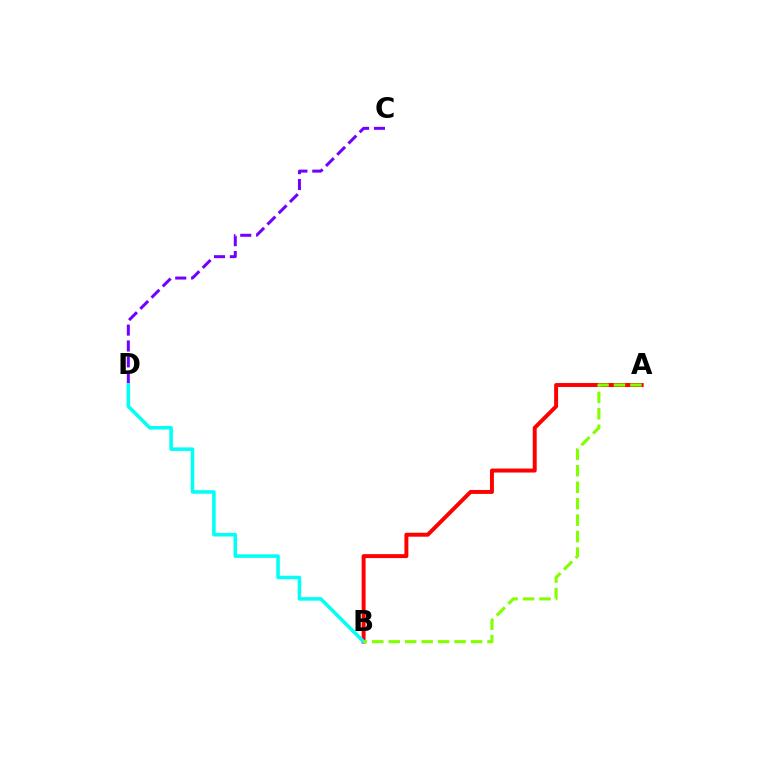{('C', 'D'): [{'color': '#7200ff', 'line_style': 'dashed', 'thickness': 2.16}], ('A', 'B'): [{'color': '#ff0000', 'line_style': 'solid', 'thickness': 2.85}, {'color': '#84ff00', 'line_style': 'dashed', 'thickness': 2.24}], ('B', 'D'): [{'color': '#00fff6', 'line_style': 'solid', 'thickness': 2.55}]}